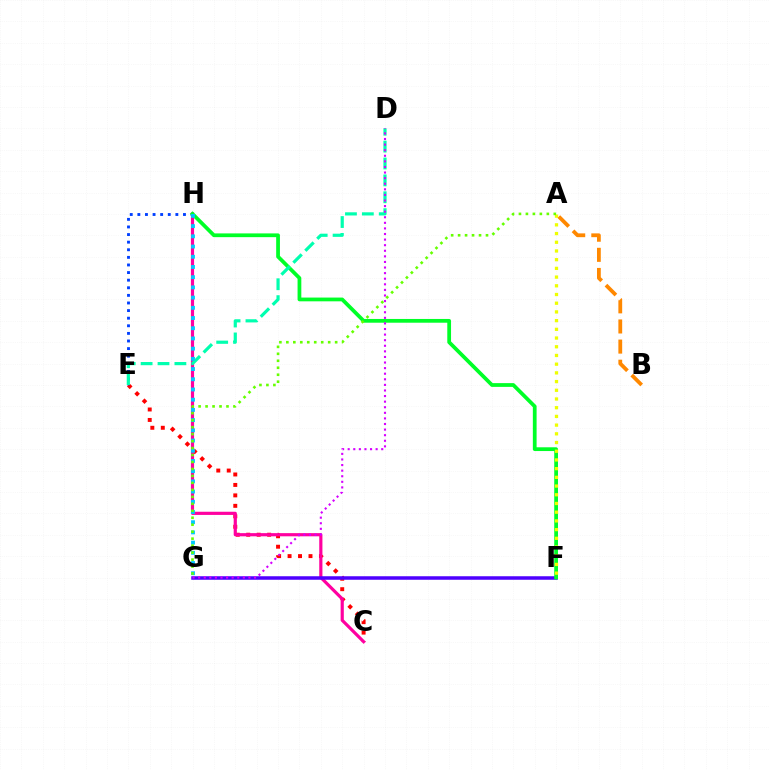{('C', 'E'): [{'color': '#ff0000', 'line_style': 'dotted', 'thickness': 2.84}], ('C', 'H'): [{'color': '#ff00a0', 'line_style': 'solid', 'thickness': 2.29}], ('F', 'G'): [{'color': '#4f00ff', 'line_style': 'solid', 'thickness': 2.53}], ('E', 'H'): [{'color': '#003fff', 'line_style': 'dotted', 'thickness': 2.07}], ('F', 'H'): [{'color': '#00ff27', 'line_style': 'solid', 'thickness': 2.7}], ('A', 'F'): [{'color': '#eeff00', 'line_style': 'dotted', 'thickness': 2.37}], ('D', 'E'): [{'color': '#00ffaf', 'line_style': 'dashed', 'thickness': 2.29}], ('G', 'H'): [{'color': '#00c7ff', 'line_style': 'dotted', 'thickness': 2.77}], ('A', 'G'): [{'color': '#66ff00', 'line_style': 'dotted', 'thickness': 1.89}], ('D', 'G'): [{'color': '#d600ff', 'line_style': 'dotted', 'thickness': 1.52}], ('A', 'B'): [{'color': '#ff8800', 'line_style': 'dashed', 'thickness': 2.73}]}